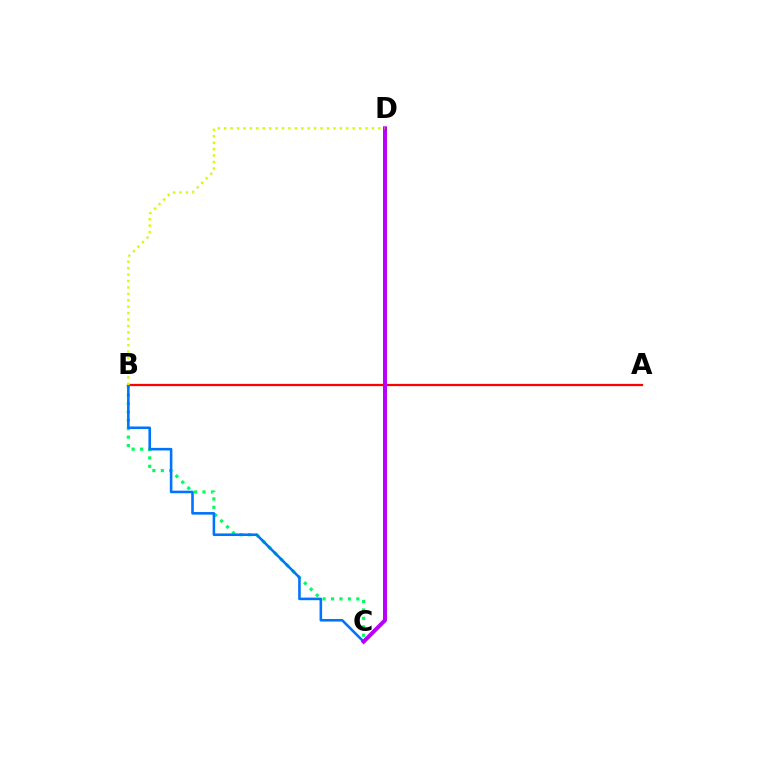{('A', 'B'): [{'color': '#ff0000', 'line_style': 'solid', 'thickness': 1.62}], ('B', 'C'): [{'color': '#00ff5c', 'line_style': 'dotted', 'thickness': 2.29}, {'color': '#0074ff', 'line_style': 'solid', 'thickness': 1.86}], ('C', 'D'): [{'color': '#b900ff', 'line_style': 'solid', 'thickness': 2.87}], ('B', 'D'): [{'color': '#d1ff00', 'line_style': 'dotted', 'thickness': 1.75}]}